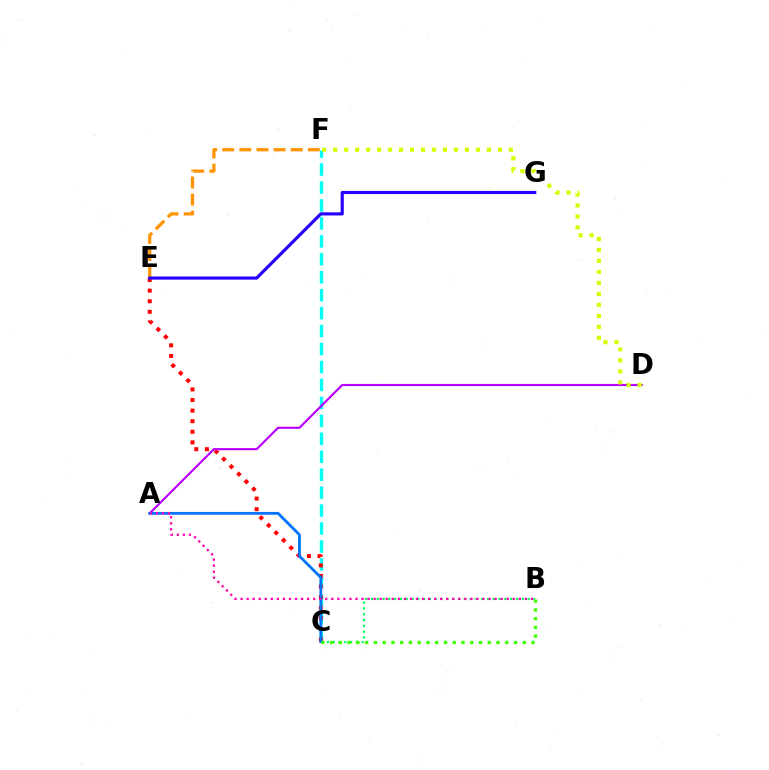{('E', 'F'): [{'color': '#ff9400', 'line_style': 'dashed', 'thickness': 2.33}], ('C', 'F'): [{'color': '#00fff6', 'line_style': 'dashed', 'thickness': 2.44}], ('C', 'E'): [{'color': '#ff0000', 'line_style': 'dotted', 'thickness': 2.88}], ('B', 'C'): [{'color': '#00ff5c', 'line_style': 'dotted', 'thickness': 1.58}, {'color': '#3dff00', 'line_style': 'dotted', 'thickness': 2.38}], ('A', 'D'): [{'color': '#b900ff', 'line_style': 'solid', 'thickness': 1.54}], ('E', 'G'): [{'color': '#2500ff', 'line_style': 'solid', 'thickness': 2.27}], ('A', 'C'): [{'color': '#0074ff', 'line_style': 'solid', 'thickness': 2.01}], ('A', 'B'): [{'color': '#ff00ac', 'line_style': 'dotted', 'thickness': 1.64}], ('D', 'F'): [{'color': '#d1ff00', 'line_style': 'dotted', 'thickness': 2.98}]}